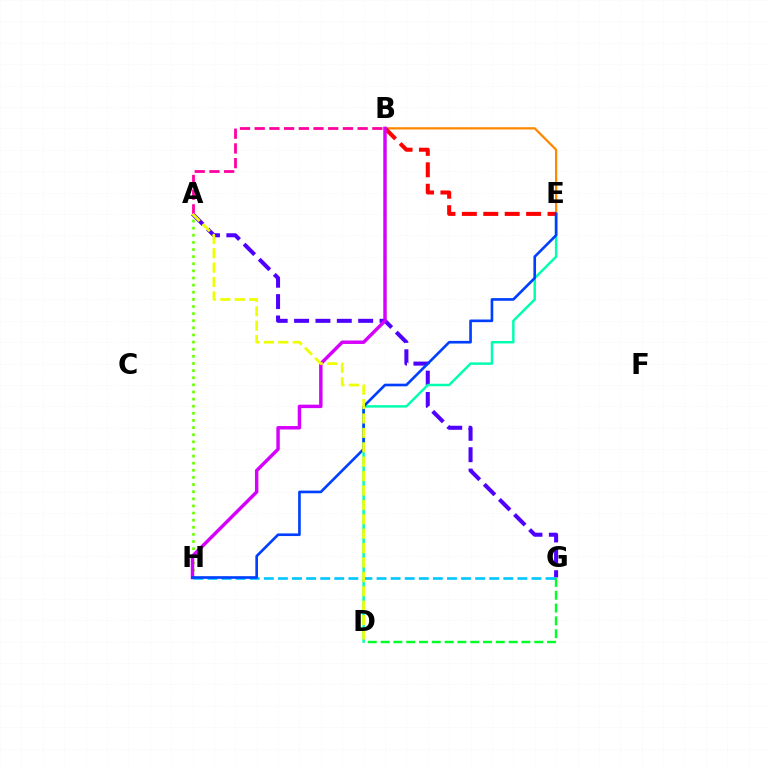{('A', 'G'): [{'color': '#4f00ff', 'line_style': 'dashed', 'thickness': 2.9}], ('B', 'E'): [{'color': '#ff8800', 'line_style': 'solid', 'thickness': 1.63}, {'color': '#ff0000', 'line_style': 'dashed', 'thickness': 2.91}], ('G', 'H'): [{'color': '#00c7ff', 'line_style': 'dashed', 'thickness': 1.91}], ('A', 'H'): [{'color': '#66ff00', 'line_style': 'dotted', 'thickness': 1.94}], ('D', 'E'): [{'color': '#00ffaf', 'line_style': 'solid', 'thickness': 1.77}], ('B', 'H'): [{'color': '#d600ff', 'line_style': 'solid', 'thickness': 2.48}], ('D', 'G'): [{'color': '#00ff27', 'line_style': 'dashed', 'thickness': 1.74}], ('E', 'H'): [{'color': '#003fff', 'line_style': 'solid', 'thickness': 1.9}], ('A', 'B'): [{'color': '#ff00a0', 'line_style': 'dashed', 'thickness': 2.0}], ('A', 'D'): [{'color': '#eeff00', 'line_style': 'dashed', 'thickness': 1.96}]}